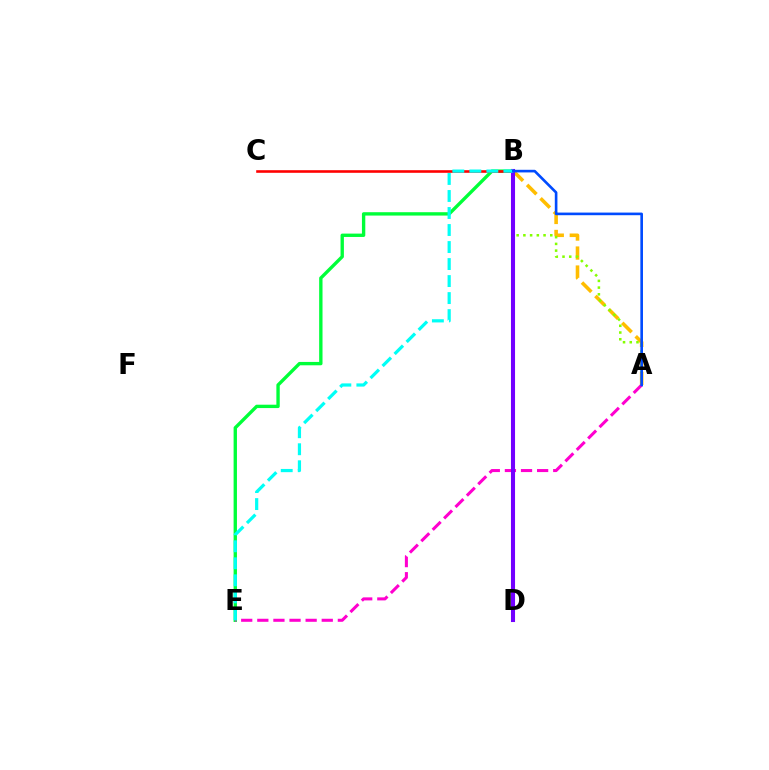{('A', 'B'): [{'color': '#ffbd00', 'line_style': 'dashed', 'thickness': 2.58}, {'color': '#84ff00', 'line_style': 'dotted', 'thickness': 1.83}, {'color': '#004bff', 'line_style': 'solid', 'thickness': 1.89}], ('B', 'E'): [{'color': '#00ff39', 'line_style': 'solid', 'thickness': 2.42}, {'color': '#00fff6', 'line_style': 'dashed', 'thickness': 2.31}], ('A', 'E'): [{'color': '#ff00cf', 'line_style': 'dashed', 'thickness': 2.19}], ('B', 'C'): [{'color': '#ff0000', 'line_style': 'solid', 'thickness': 1.88}], ('B', 'D'): [{'color': '#7200ff', 'line_style': 'solid', 'thickness': 2.94}]}